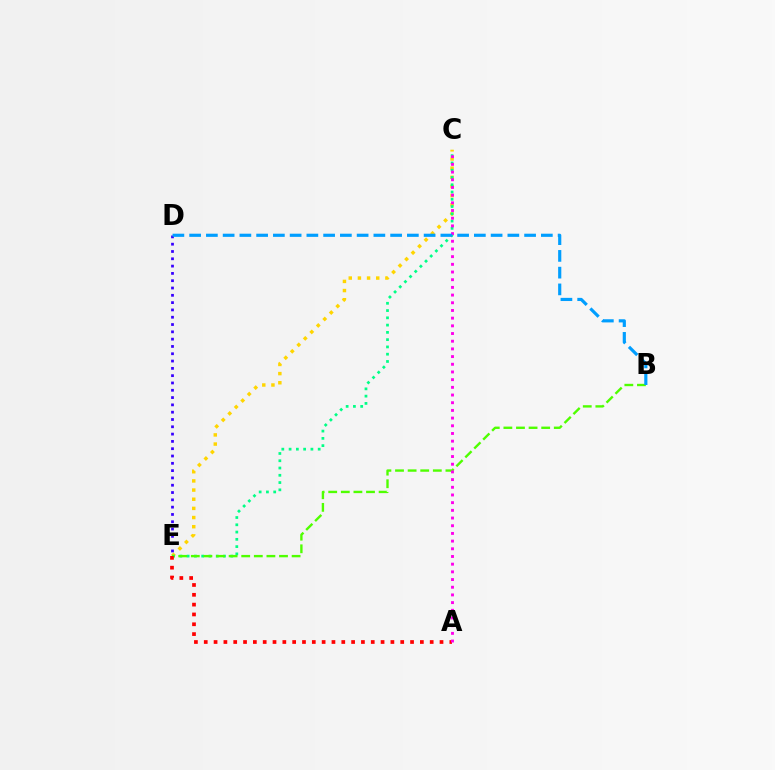{('C', 'E'): [{'color': '#ffd500', 'line_style': 'dotted', 'thickness': 2.49}, {'color': '#00ff86', 'line_style': 'dotted', 'thickness': 1.98}], ('B', 'E'): [{'color': '#4fff00', 'line_style': 'dashed', 'thickness': 1.71}], ('D', 'E'): [{'color': '#3700ff', 'line_style': 'dotted', 'thickness': 1.98}], ('A', 'E'): [{'color': '#ff0000', 'line_style': 'dotted', 'thickness': 2.67}], ('A', 'C'): [{'color': '#ff00ed', 'line_style': 'dotted', 'thickness': 2.09}], ('B', 'D'): [{'color': '#009eff', 'line_style': 'dashed', 'thickness': 2.28}]}